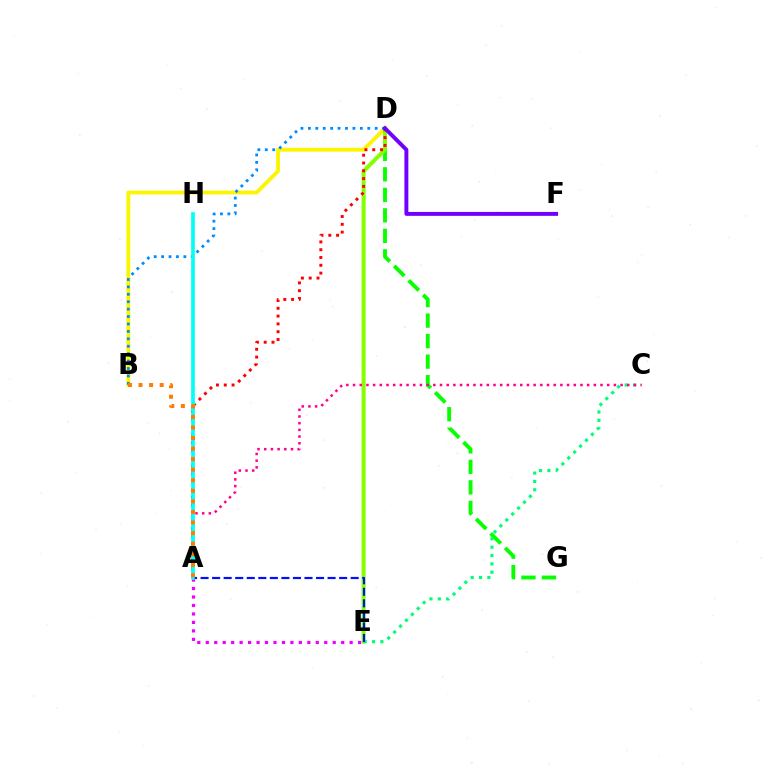{('A', 'E'): [{'color': '#ee00ff', 'line_style': 'dotted', 'thickness': 2.3}, {'color': '#0010ff', 'line_style': 'dashed', 'thickness': 1.57}], ('B', 'D'): [{'color': '#fcf500', 'line_style': 'solid', 'thickness': 2.74}, {'color': '#008cff', 'line_style': 'dotted', 'thickness': 2.02}], ('D', 'G'): [{'color': '#08ff00', 'line_style': 'dashed', 'thickness': 2.78}], ('D', 'E'): [{'color': '#84ff00', 'line_style': 'solid', 'thickness': 2.87}], ('A', 'D'): [{'color': '#ff0000', 'line_style': 'dotted', 'thickness': 2.12}], ('C', 'E'): [{'color': '#00ff74', 'line_style': 'dotted', 'thickness': 2.27}], ('A', 'C'): [{'color': '#ff0094', 'line_style': 'dotted', 'thickness': 1.82}], ('D', 'F'): [{'color': '#7200ff', 'line_style': 'solid', 'thickness': 2.83}], ('A', 'H'): [{'color': '#00fff6', 'line_style': 'solid', 'thickness': 2.63}], ('A', 'B'): [{'color': '#ff7c00', 'line_style': 'dotted', 'thickness': 2.87}]}